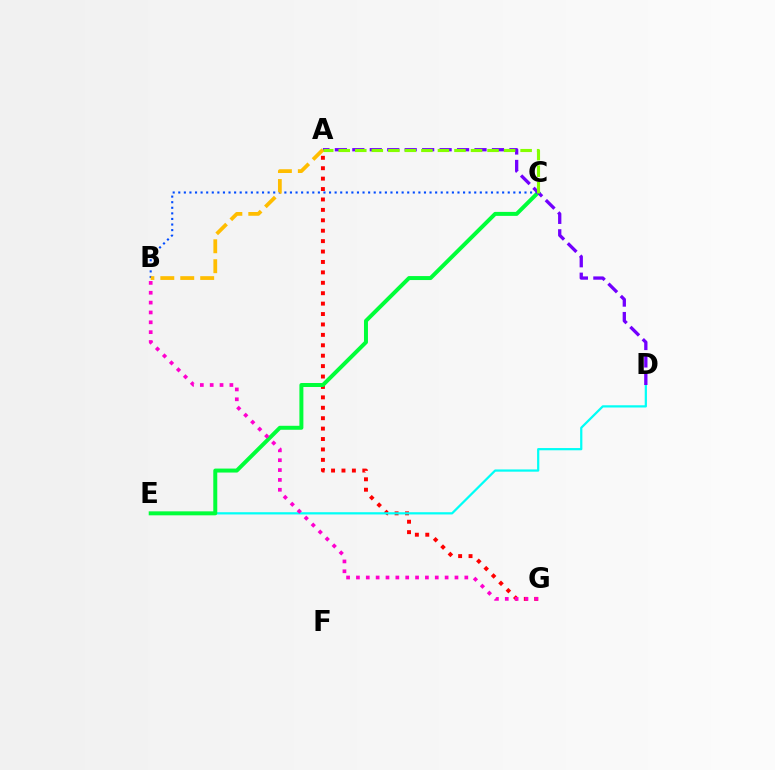{('A', 'G'): [{'color': '#ff0000', 'line_style': 'dotted', 'thickness': 2.83}], ('D', 'E'): [{'color': '#00fff6', 'line_style': 'solid', 'thickness': 1.61}], ('C', 'E'): [{'color': '#00ff39', 'line_style': 'solid', 'thickness': 2.87}], ('B', 'C'): [{'color': '#004bff', 'line_style': 'dotted', 'thickness': 1.52}], ('A', 'D'): [{'color': '#7200ff', 'line_style': 'dashed', 'thickness': 2.37}], ('A', 'C'): [{'color': '#84ff00', 'line_style': 'dashed', 'thickness': 2.25}], ('B', 'G'): [{'color': '#ff00cf', 'line_style': 'dotted', 'thickness': 2.68}], ('A', 'B'): [{'color': '#ffbd00', 'line_style': 'dashed', 'thickness': 2.71}]}